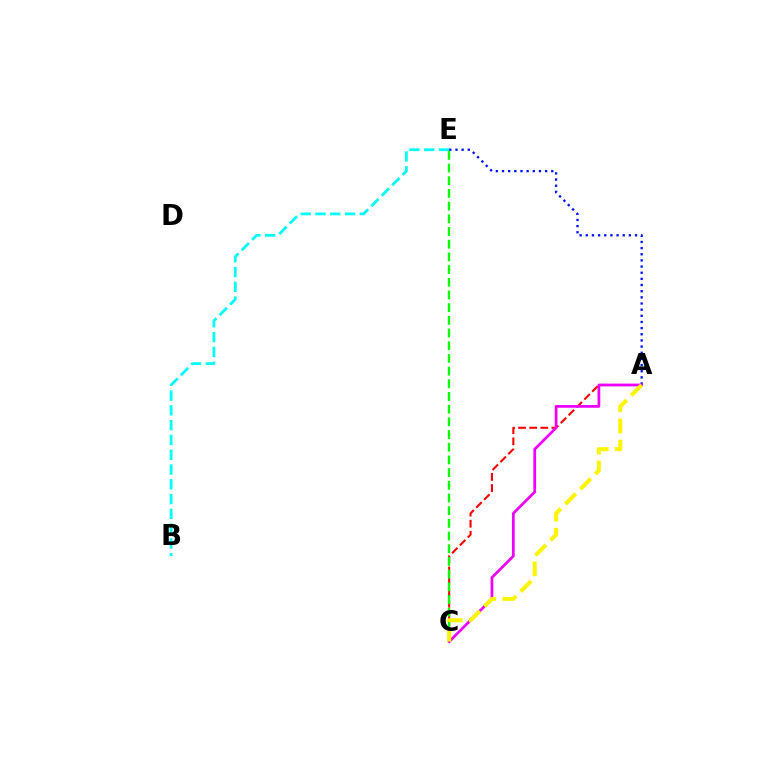{('B', 'E'): [{'color': '#00fff6', 'line_style': 'dashed', 'thickness': 2.01}], ('A', 'C'): [{'color': '#ff0000', 'line_style': 'dashed', 'thickness': 1.51}, {'color': '#ee00ff', 'line_style': 'solid', 'thickness': 1.97}, {'color': '#fcf500', 'line_style': 'dashed', 'thickness': 2.88}], ('A', 'E'): [{'color': '#0010ff', 'line_style': 'dotted', 'thickness': 1.67}], ('C', 'E'): [{'color': '#08ff00', 'line_style': 'dashed', 'thickness': 1.72}]}